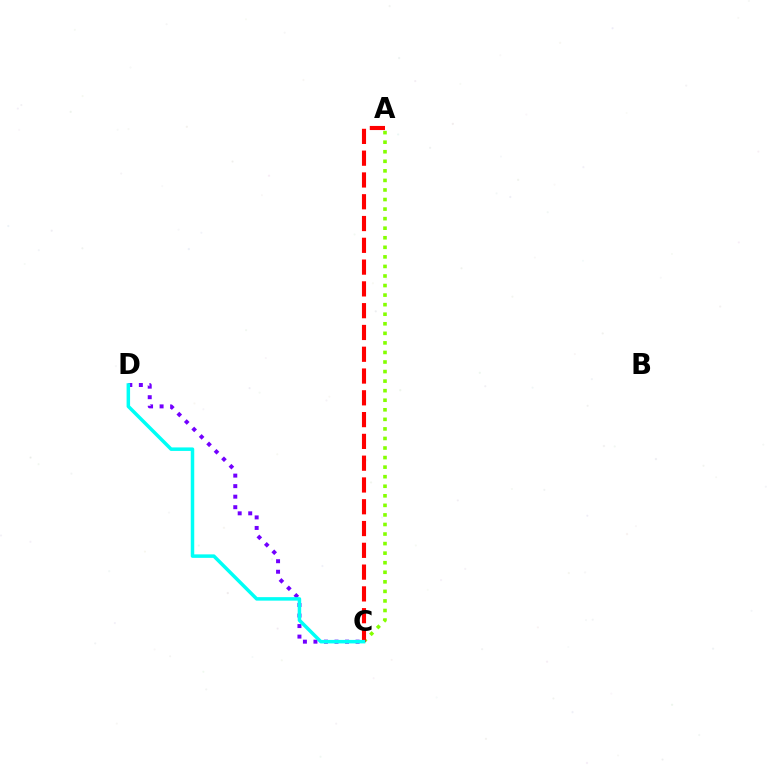{('A', 'C'): [{'color': '#84ff00', 'line_style': 'dotted', 'thickness': 2.6}, {'color': '#ff0000', 'line_style': 'dashed', 'thickness': 2.96}], ('C', 'D'): [{'color': '#7200ff', 'line_style': 'dotted', 'thickness': 2.86}, {'color': '#00fff6', 'line_style': 'solid', 'thickness': 2.52}]}